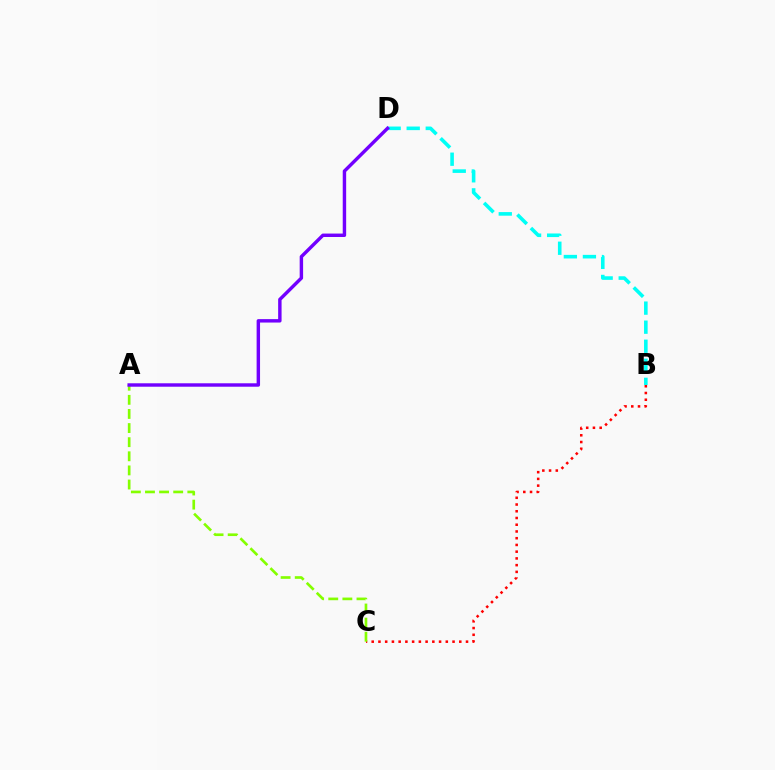{('B', 'C'): [{'color': '#ff0000', 'line_style': 'dotted', 'thickness': 1.83}], ('B', 'D'): [{'color': '#00fff6', 'line_style': 'dashed', 'thickness': 2.59}], ('A', 'C'): [{'color': '#84ff00', 'line_style': 'dashed', 'thickness': 1.92}], ('A', 'D'): [{'color': '#7200ff', 'line_style': 'solid', 'thickness': 2.47}]}